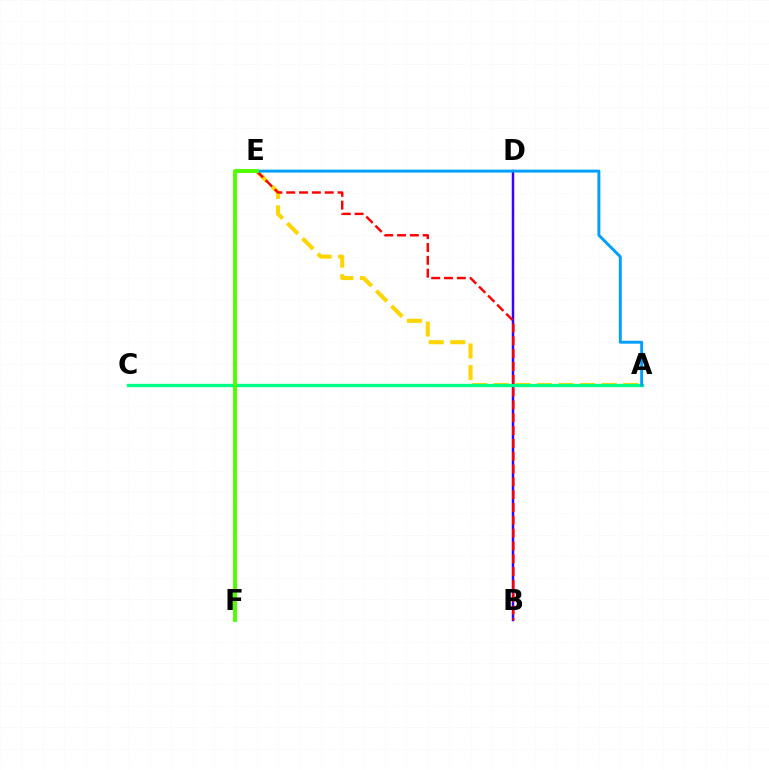{('A', 'E'): [{'color': '#ffd500', 'line_style': 'dashed', 'thickness': 2.93}, {'color': '#009eff', 'line_style': 'solid', 'thickness': 2.1}], ('E', 'F'): [{'color': '#ff00ed', 'line_style': 'dashed', 'thickness': 1.66}, {'color': '#4fff00', 'line_style': 'solid', 'thickness': 2.81}], ('B', 'D'): [{'color': '#3700ff', 'line_style': 'solid', 'thickness': 1.78}], ('A', 'C'): [{'color': '#00ff86', 'line_style': 'solid', 'thickness': 2.4}], ('B', 'E'): [{'color': '#ff0000', 'line_style': 'dashed', 'thickness': 1.74}]}